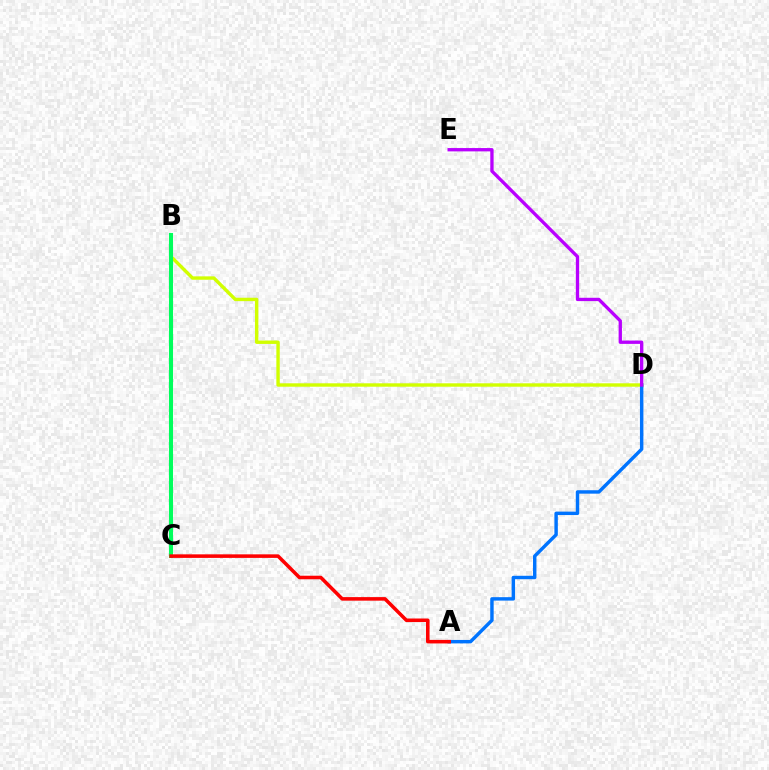{('B', 'D'): [{'color': '#d1ff00', 'line_style': 'solid', 'thickness': 2.45}], ('A', 'D'): [{'color': '#0074ff', 'line_style': 'solid', 'thickness': 2.47}], ('B', 'C'): [{'color': '#00ff5c', 'line_style': 'solid', 'thickness': 2.94}], ('A', 'C'): [{'color': '#ff0000', 'line_style': 'solid', 'thickness': 2.56}], ('D', 'E'): [{'color': '#b900ff', 'line_style': 'solid', 'thickness': 2.39}]}